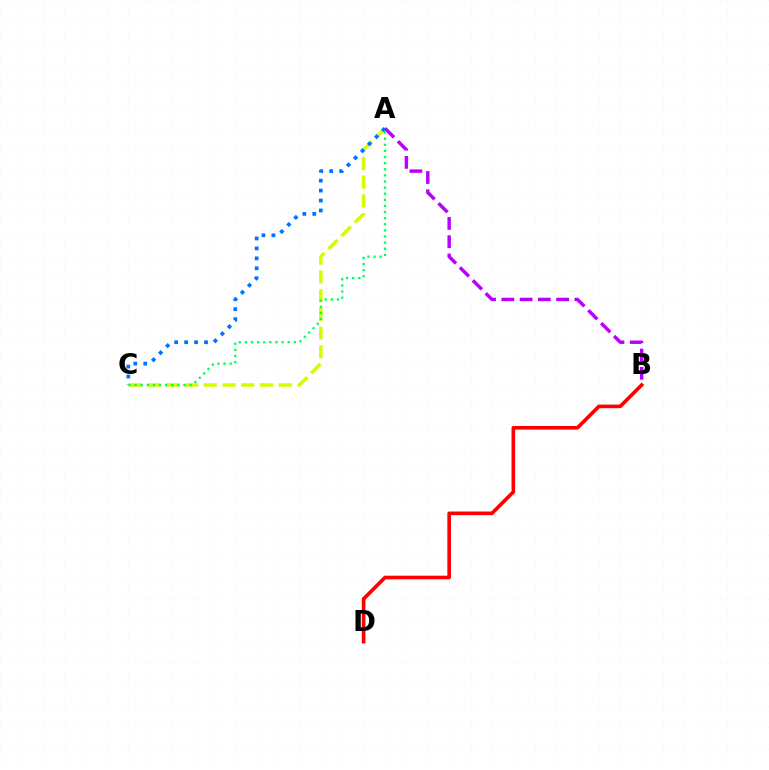{('A', 'C'): [{'color': '#d1ff00', 'line_style': 'dashed', 'thickness': 2.55}, {'color': '#0074ff', 'line_style': 'dotted', 'thickness': 2.7}, {'color': '#00ff5c', 'line_style': 'dotted', 'thickness': 1.66}], ('A', 'B'): [{'color': '#b900ff', 'line_style': 'dashed', 'thickness': 2.48}], ('B', 'D'): [{'color': '#ff0000', 'line_style': 'solid', 'thickness': 2.61}]}